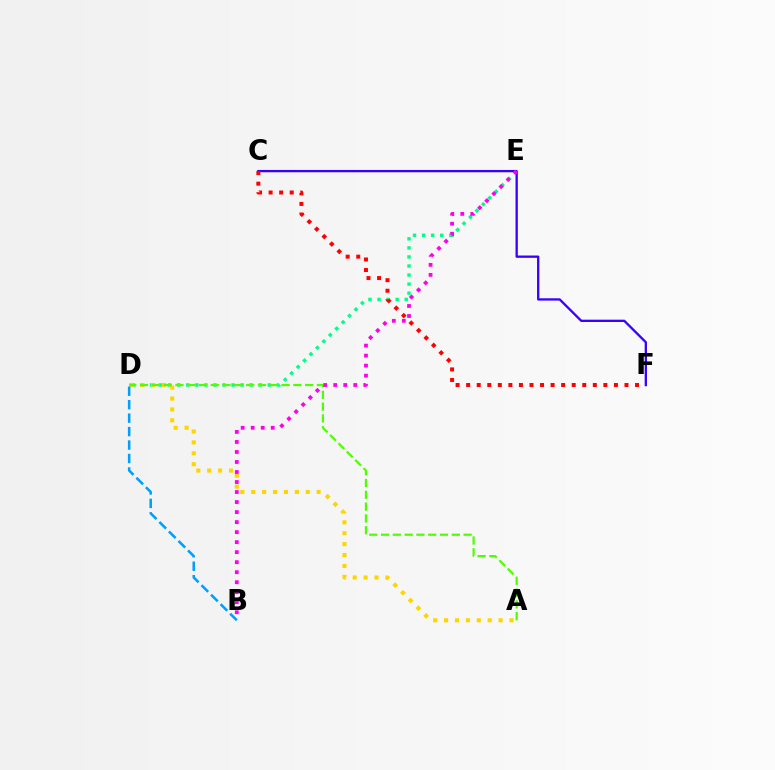{('D', 'E'): [{'color': '#00ff86', 'line_style': 'dotted', 'thickness': 2.46}], ('A', 'D'): [{'color': '#ffd500', 'line_style': 'dotted', 'thickness': 2.96}, {'color': '#4fff00', 'line_style': 'dashed', 'thickness': 1.6}], ('C', 'F'): [{'color': '#3700ff', 'line_style': 'solid', 'thickness': 1.66}, {'color': '#ff0000', 'line_style': 'dotted', 'thickness': 2.87}], ('B', 'E'): [{'color': '#ff00ed', 'line_style': 'dotted', 'thickness': 2.72}], ('B', 'D'): [{'color': '#009eff', 'line_style': 'dashed', 'thickness': 1.83}]}